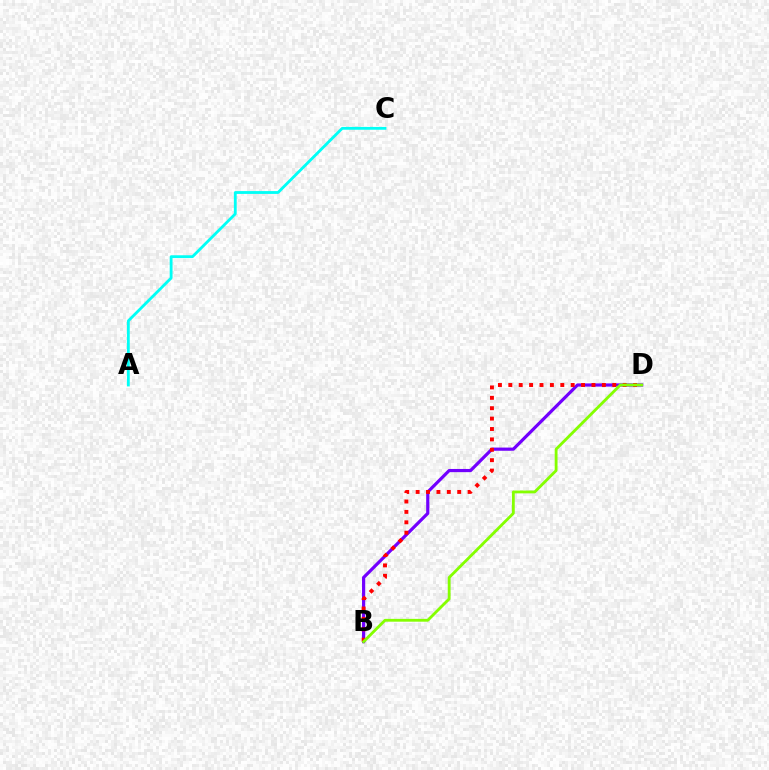{('B', 'D'): [{'color': '#7200ff', 'line_style': 'solid', 'thickness': 2.29}, {'color': '#ff0000', 'line_style': 'dotted', 'thickness': 2.82}, {'color': '#84ff00', 'line_style': 'solid', 'thickness': 2.03}], ('A', 'C'): [{'color': '#00fff6', 'line_style': 'solid', 'thickness': 2.03}]}